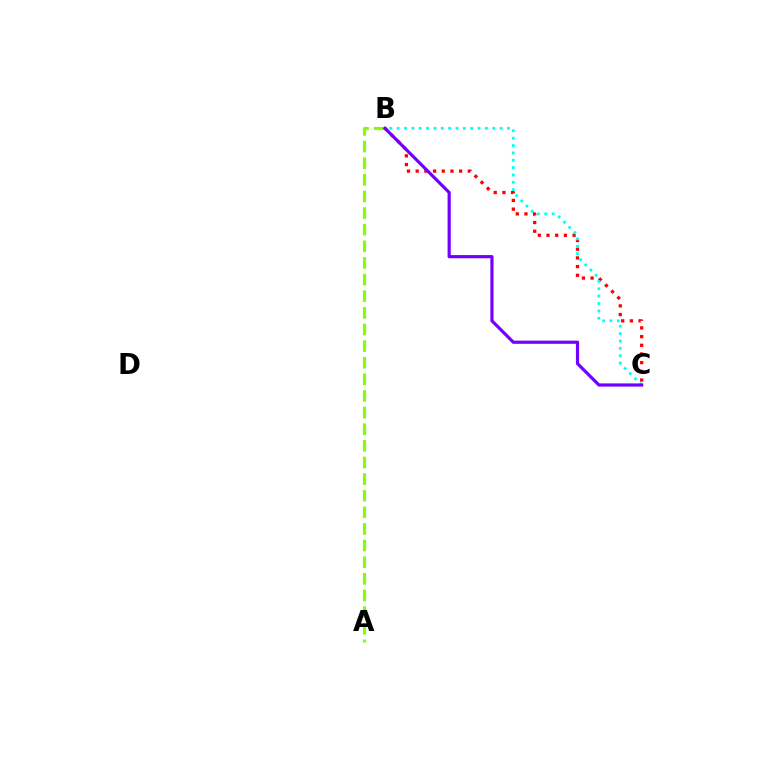{('B', 'C'): [{'color': '#ff0000', 'line_style': 'dotted', 'thickness': 2.36}, {'color': '#00fff6', 'line_style': 'dotted', 'thickness': 2.0}, {'color': '#7200ff', 'line_style': 'solid', 'thickness': 2.29}], ('A', 'B'): [{'color': '#84ff00', 'line_style': 'dashed', 'thickness': 2.26}]}